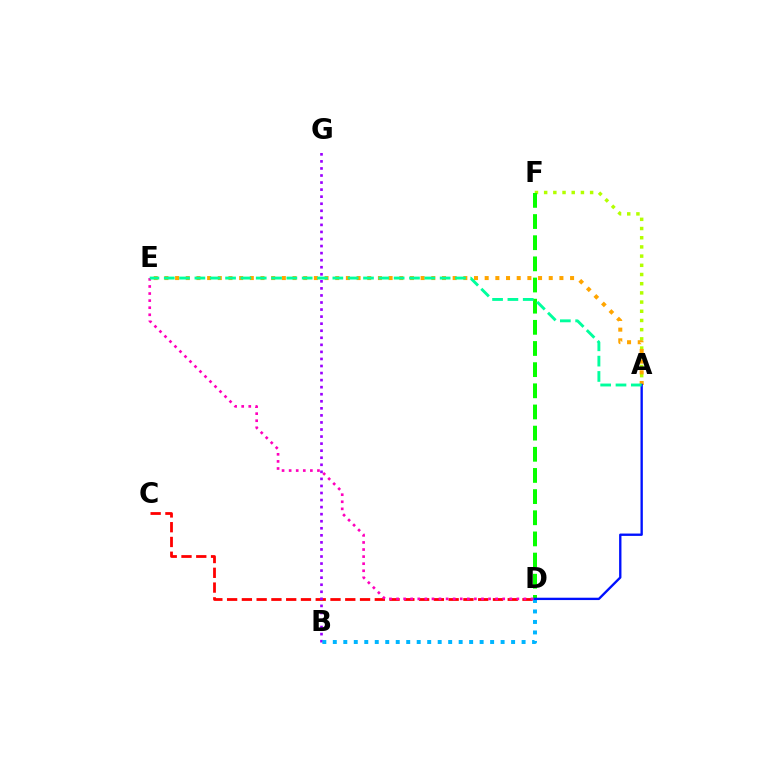{('A', 'F'): [{'color': '#b3ff00', 'line_style': 'dotted', 'thickness': 2.5}], ('D', 'F'): [{'color': '#08ff00', 'line_style': 'dashed', 'thickness': 2.87}], ('C', 'D'): [{'color': '#ff0000', 'line_style': 'dashed', 'thickness': 2.01}], ('B', 'G'): [{'color': '#9b00ff', 'line_style': 'dotted', 'thickness': 1.92}], ('A', 'E'): [{'color': '#ffa500', 'line_style': 'dotted', 'thickness': 2.9}, {'color': '#00ff9d', 'line_style': 'dashed', 'thickness': 2.08}], ('B', 'D'): [{'color': '#00b5ff', 'line_style': 'dotted', 'thickness': 2.85}], ('A', 'D'): [{'color': '#0010ff', 'line_style': 'solid', 'thickness': 1.69}], ('D', 'E'): [{'color': '#ff00bd', 'line_style': 'dotted', 'thickness': 1.92}]}